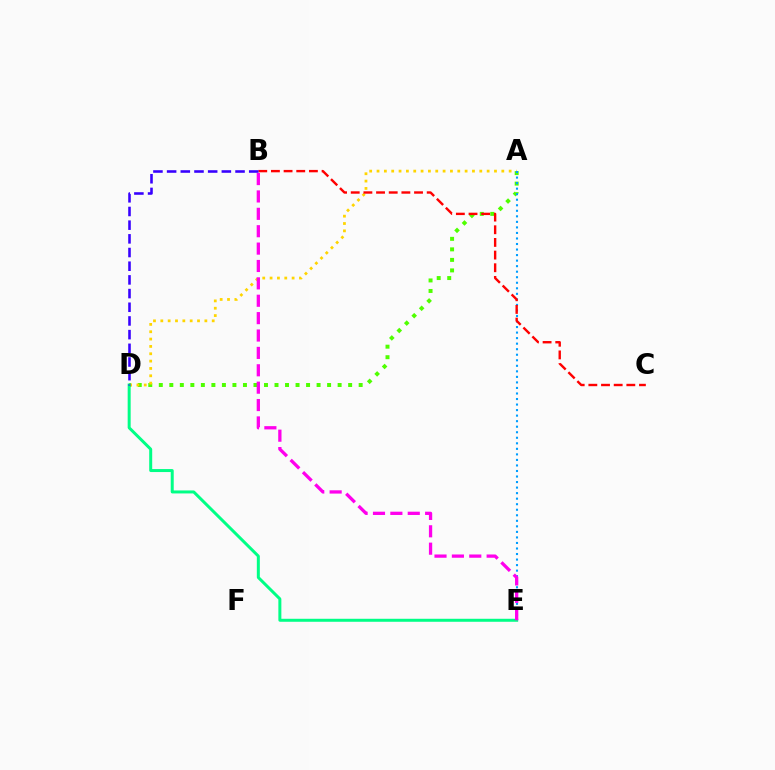{('A', 'D'): [{'color': '#4fff00', 'line_style': 'dotted', 'thickness': 2.86}, {'color': '#ffd500', 'line_style': 'dotted', 'thickness': 1.99}], ('A', 'E'): [{'color': '#009eff', 'line_style': 'dotted', 'thickness': 1.5}], ('D', 'E'): [{'color': '#00ff86', 'line_style': 'solid', 'thickness': 2.16}], ('B', 'C'): [{'color': '#ff0000', 'line_style': 'dashed', 'thickness': 1.72}], ('B', 'D'): [{'color': '#3700ff', 'line_style': 'dashed', 'thickness': 1.86}], ('B', 'E'): [{'color': '#ff00ed', 'line_style': 'dashed', 'thickness': 2.36}]}